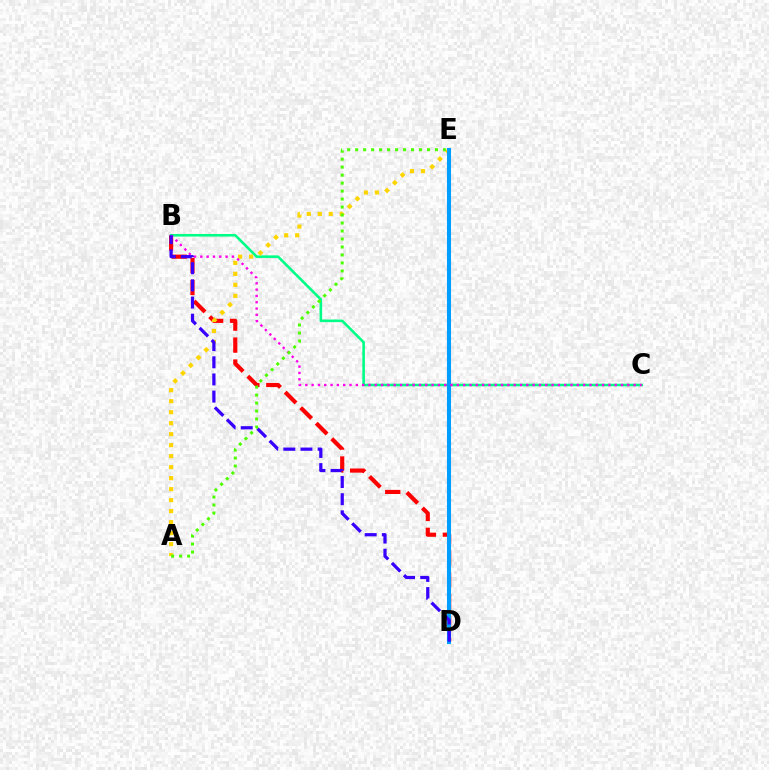{('B', 'D'): [{'color': '#ff0000', 'line_style': 'dashed', 'thickness': 2.98}, {'color': '#3700ff', 'line_style': 'dashed', 'thickness': 2.33}], ('B', 'C'): [{'color': '#00ff86', 'line_style': 'solid', 'thickness': 1.87}, {'color': '#ff00ed', 'line_style': 'dotted', 'thickness': 1.72}], ('A', 'E'): [{'color': '#ffd500', 'line_style': 'dotted', 'thickness': 2.99}, {'color': '#4fff00', 'line_style': 'dotted', 'thickness': 2.17}], ('D', 'E'): [{'color': '#009eff', 'line_style': 'solid', 'thickness': 2.93}]}